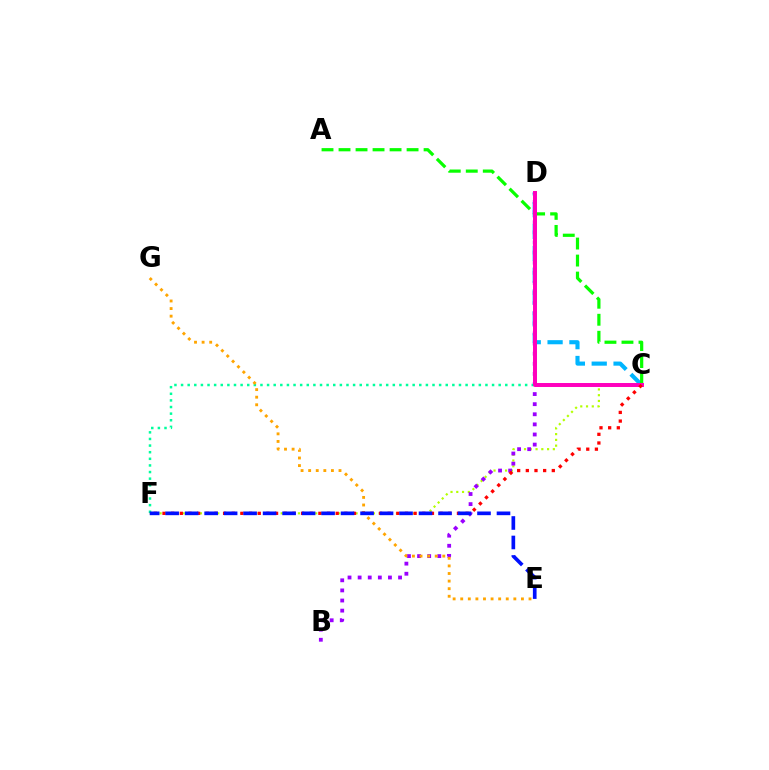{('C', 'D'): [{'color': '#00b5ff', 'line_style': 'dashed', 'thickness': 2.97}, {'color': '#ff00bd', 'line_style': 'solid', 'thickness': 2.86}], ('A', 'C'): [{'color': '#08ff00', 'line_style': 'dashed', 'thickness': 2.31}], ('C', 'F'): [{'color': '#b3ff00', 'line_style': 'dotted', 'thickness': 1.57}, {'color': '#00ff9d', 'line_style': 'dotted', 'thickness': 1.8}, {'color': '#ff0000', 'line_style': 'dotted', 'thickness': 2.35}], ('B', 'D'): [{'color': '#9b00ff', 'line_style': 'dotted', 'thickness': 2.75}], ('E', 'G'): [{'color': '#ffa500', 'line_style': 'dotted', 'thickness': 2.06}], ('E', 'F'): [{'color': '#0010ff', 'line_style': 'dashed', 'thickness': 2.65}]}